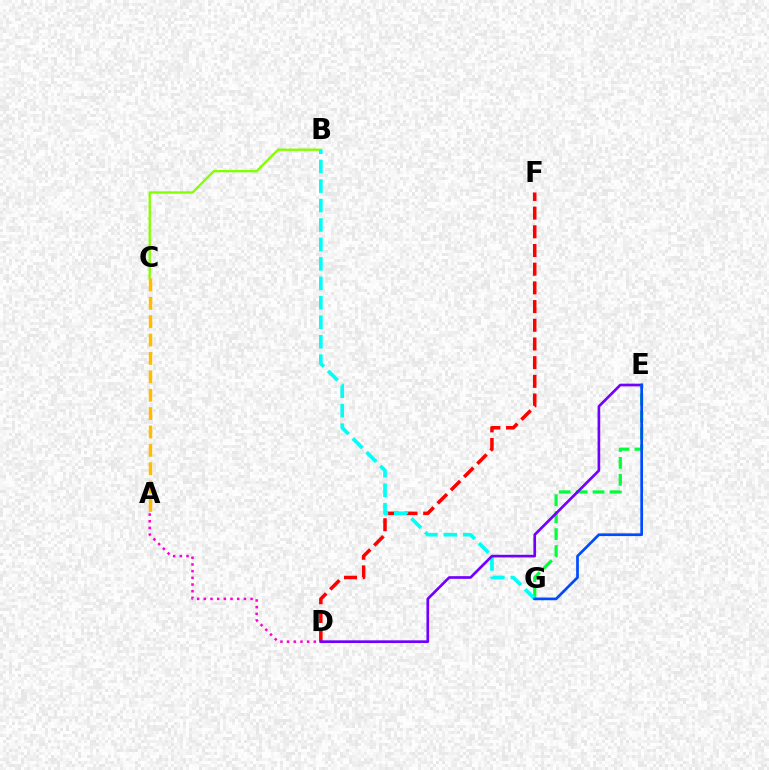{('B', 'C'): [{'color': '#84ff00', 'line_style': 'solid', 'thickness': 1.69}], ('D', 'F'): [{'color': '#ff0000', 'line_style': 'dashed', 'thickness': 2.54}], ('A', 'D'): [{'color': '#ff00cf', 'line_style': 'dotted', 'thickness': 1.81}], ('E', 'G'): [{'color': '#00ff39', 'line_style': 'dashed', 'thickness': 2.3}, {'color': '#004bff', 'line_style': 'solid', 'thickness': 1.95}], ('B', 'G'): [{'color': '#00fff6', 'line_style': 'dashed', 'thickness': 2.64}], ('A', 'C'): [{'color': '#ffbd00', 'line_style': 'dashed', 'thickness': 2.5}], ('D', 'E'): [{'color': '#7200ff', 'line_style': 'solid', 'thickness': 1.92}]}